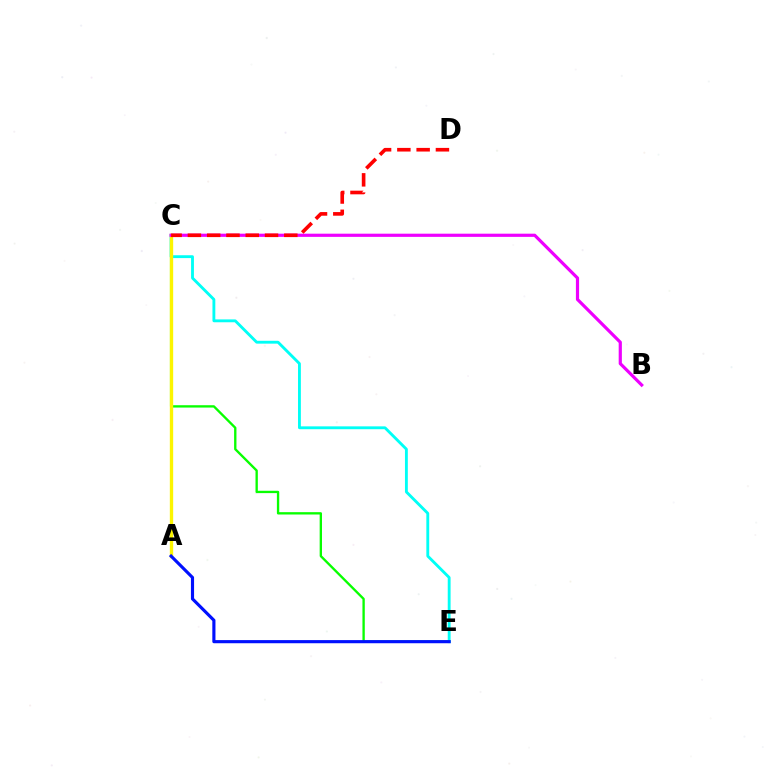{('C', 'E'): [{'color': '#08ff00', 'line_style': 'solid', 'thickness': 1.69}, {'color': '#00fff6', 'line_style': 'solid', 'thickness': 2.06}], ('A', 'C'): [{'color': '#fcf500', 'line_style': 'solid', 'thickness': 2.41}], ('B', 'C'): [{'color': '#ee00ff', 'line_style': 'solid', 'thickness': 2.29}], ('C', 'D'): [{'color': '#ff0000', 'line_style': 'dashed', 'thickness': 2.62}], ('A', 'E'): [{'color': '#0010ff', 'line_style': 'solid', 'thickness': 2.26}]}